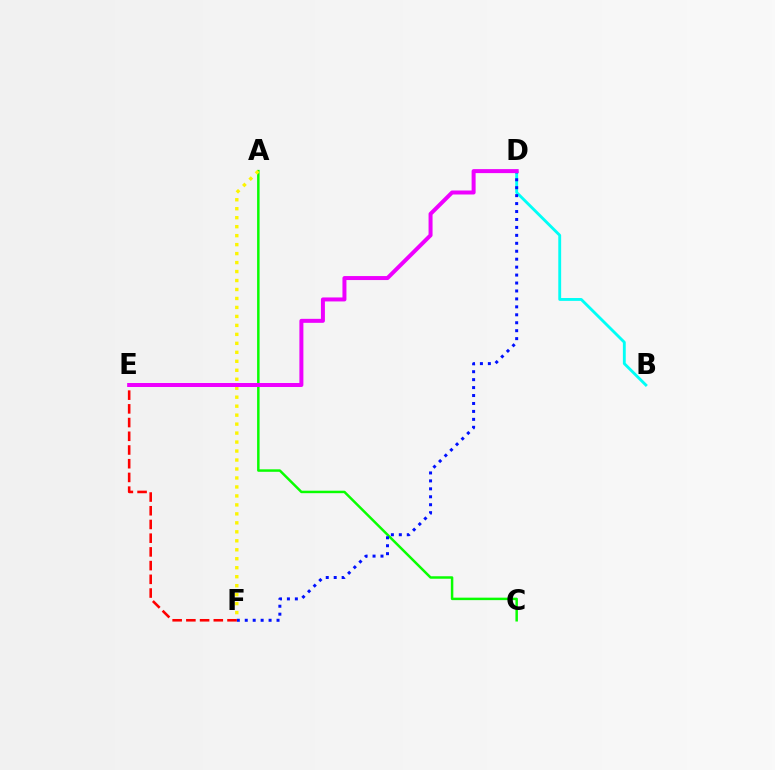{('A', 'C'): [{'color': '#08ff00', 'line_style': 'solid', 'thickness': 1.79}], ('B', 'D'): [{'color': '#00fff6', 'line_style': 'solid', 'thickness': 2.06}], ('A', 'F'): [{'color': '#fcf500', 'line_style': 'dotted', 'thickness': 2.44}], ('D', 'F'): [{'color': '#0010ff', 'line_style': 'dotted', 'thickness': 2.16}], ('E', 'F'): [{'color': '#ff0000', 'line_style': 'dashed', 'thickness': 1.86}], ('D', 'E'): [{'color': '#ee00ff', 'line_style': 'solid', 'thickness': 2.88}]}